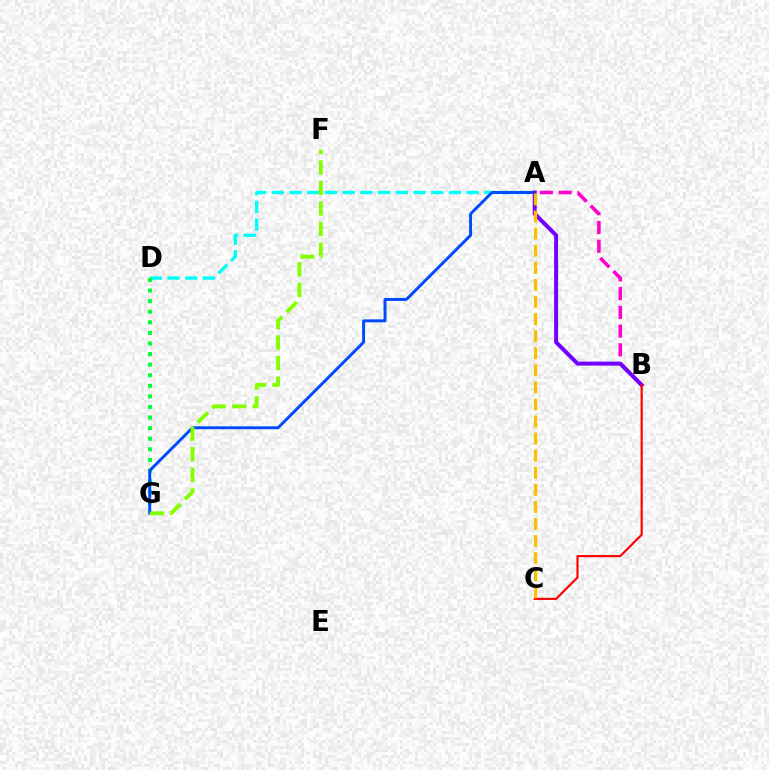{('A', 'D'): [{'color': '#00fff6', 'line_style': 'dashed', 'thickness': 2.41}], ('D', 'G'): [{'color': '#00ff39', 'line_style': 'dotted', 'thickness': 2.88}], ('A', 'G'): [{'color': '#004bff', 'line_style': 'solid', 'thickness': 2.12}], ('A', 'B'): [{'color': '#ff00cf', 'line_style': 'dashed', 'thickness': 2.55}, {'color': '#7200ff', 'line_style': 'solid', 'thickness': 2.87}], ('F', 'G'): [{'color': '#84ff00', 'line_style': 'dashed', 'thickness': 2.79}], ('B', 'C'): [{'color': '#ff0000', 'line_style': 'solid', 'thickness': 1.55}], ('A', 'C'): [{'color': '#ffbd00', 'line_style': 'dashed', 'thickness': 2.32}]}